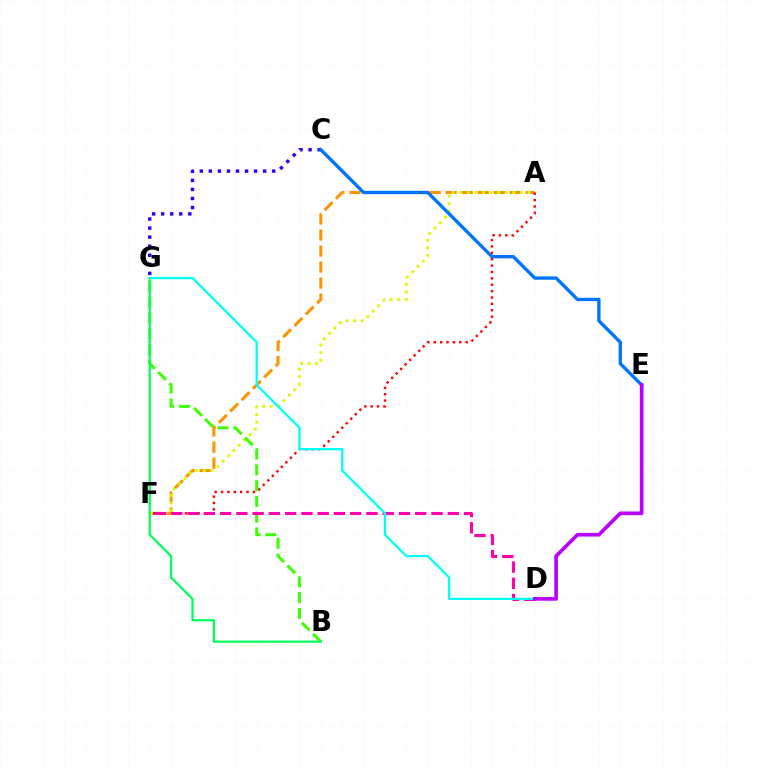{('A', 'F'): [{'color': '#ff9400', 'line_style': 'dashed', 'thickness': 2.18}, {'color': '#ff0000', 'line_style': 'dotted', 'thickness': 1.73}, {'color': '#d1ff00', 'line_style': 'dotted', 'thickness': 2.06}], ('B', 'G'): [{'color': '#3dff00', 'line_style': 'dashed', 'thickness': 2.15}, {'color': '#00ff5c', 'line_style': 'solid', 'thickness': 1.62}], ('D', 'F'): [{'color': '#ff00ac', 'line_style': 'dashed', 'thickness': 2.21}], ('C', 'G'): [{'color': '#2500ff', 'line_style': 'dotted', 'thickness': 2.46}], ('D', 'G'): [{'color': '#00fff6', 'line_style': 'solid', 'thickness': 1.63}], ('C', 'E'): [{'color': '#0074ff', 'line_style': 'solid', 'thickness': 2.4}], ('D', 'E'): [{'color': '#b900ff', 'line_style': 'solid', 'thickness': 2.63}]}